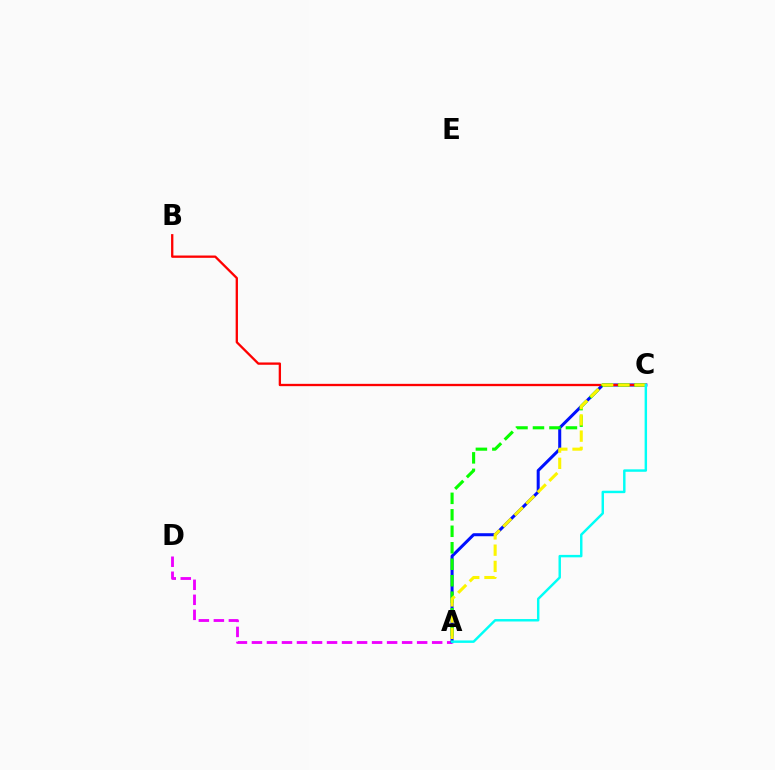{('A', 'D'): [{'color': '#ee00ff', 'line_style': 'dashed', 'thickness': 2.04}], ('A', 'C'): [{'color': '#0010ff', 'line_style': 'solid', 'thickness': 2.18}, {'color': '#08ff00', 'line_style': 'dashed', 'thickness': 2.24}, {'color': '#fcf500', 'line_style': 'dashed', 'thickness': 2.21}, {'color': '#00fff6', 'line_style': 'solid', 'thickness': 1.76}], ('B', 'C'): [{'color': '#ff0000', 'line_style': 'solid', 'thickness': 1.67}]}